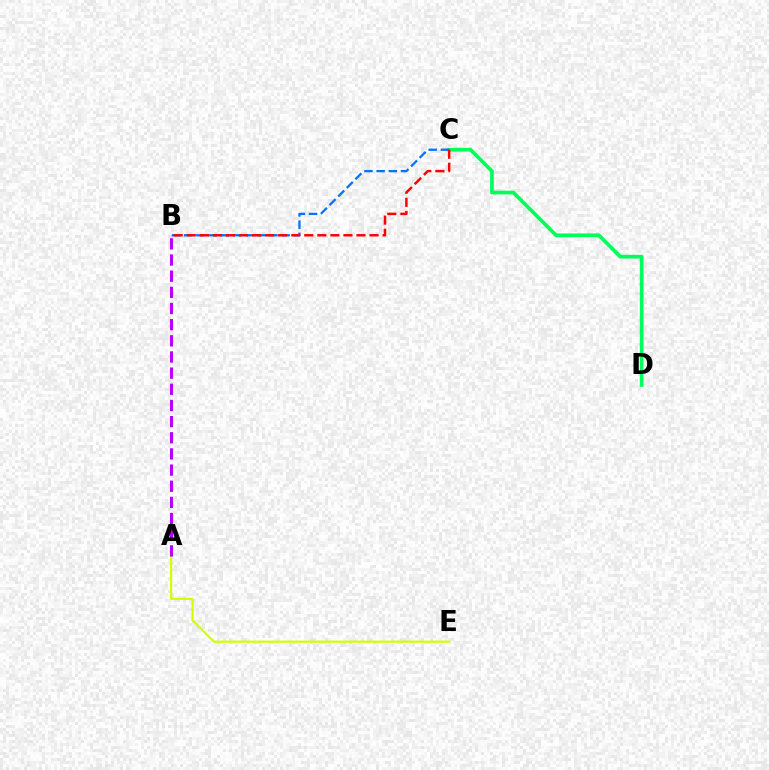{('C', 'D'): [{'color': '#00ff5c', 'line_style': 'solid', 'thickness': 2.66}], ('A', 'E'): [{'color': '#d1ff00', 'line_style': 'solid', 'thickness': 1.56}], ('B', 'C'): [{'color': '#0074ff', 'line_style': 'dashed', 'thickness': 1.66}, {'color': '#ff0000', 'line_style': 'dashed', 'thickness': 1.77}], ('A', 'B'): [{'color': '#b900ff', 'line_style': 'dashed', 'thickness': 2.19}]}